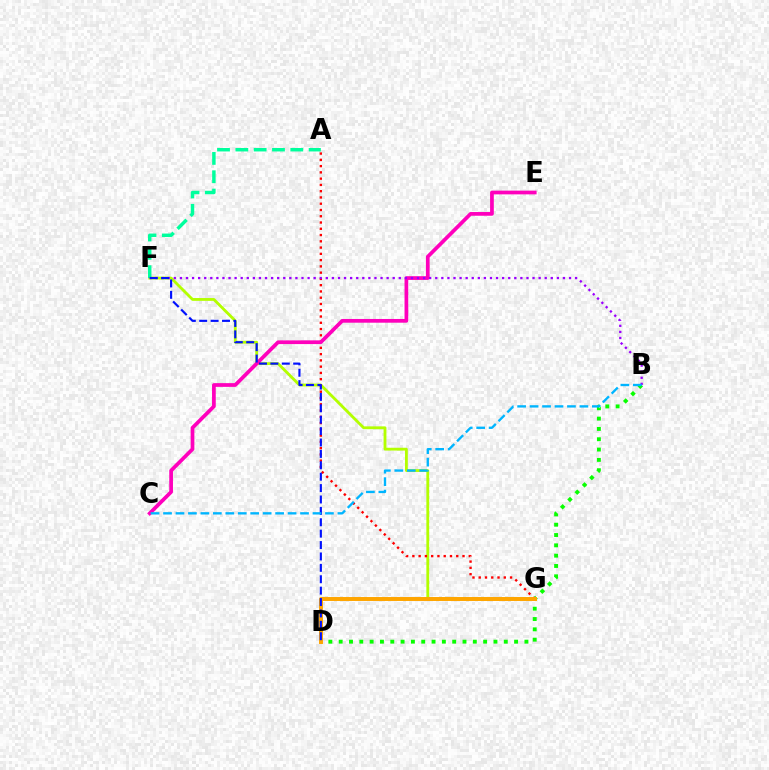{('F', 'G'): [{'color': '#b3ff00', 'line_style': 'solid', 'thickness': 2.03}], ('B', 'D'): [{'color': '#08ff00', 'line_style': 'dotted', 'thickness': 2.8}], ('A', 'G'): [{'color': '#ff0000', 'line_style': 'dotted', 'thickness': 1.7}], ('C', 'E'): [{'color': '#ff00bd', 'line_style': 'solid', 'thickness': 2.68}], ('A', 'F'): [{'color': '#00ff9d', 'line_style': 'dashed', 'thickness': 2.49}], ('D', 'G'): [{'color': '#ffa500', 'line_style': 'solid', 'thickness': 2.84}], ('B', 'F'): [{'color': '#9b00ff', 'line_style': 'dotted', 'thickness': 1.65}], ('D', 'F'): [{'color': '#0010ff', 'line_style': 'dashed', 'thickness': 1.55}], ('B', 'C'): [{'color': '#00b5ff', 'line_style': 'dashed', 'thickness': 1.69}]}